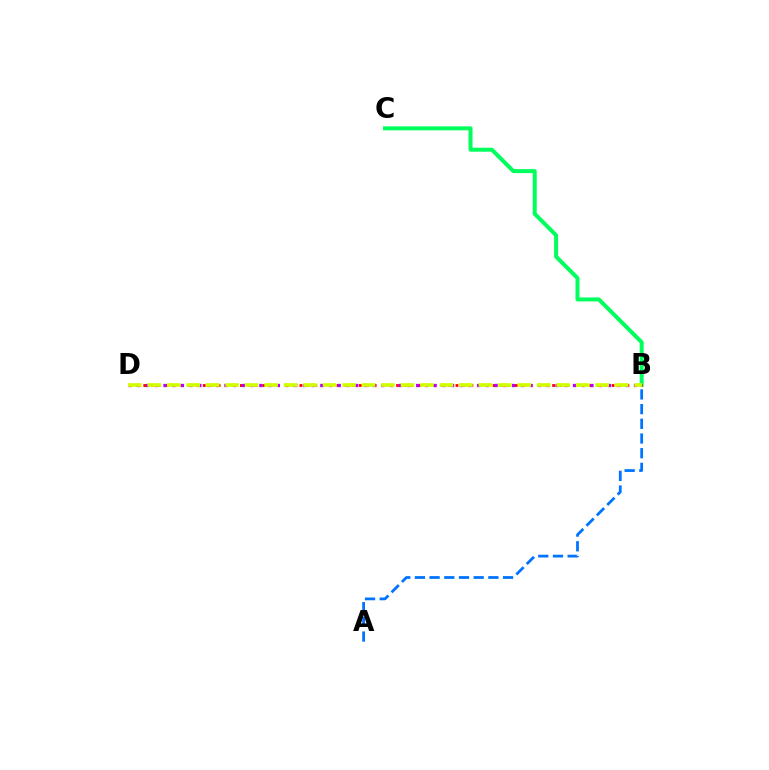{('B', 'C'): [{'color': '#00ff5c', 'line_style': 'solid', 'thickness': 2.87}], ('B', 'D'): [{'color': '#ff0000', 'line_style': 'dotted', 'thickness': 2.02}, {'color': '#b900ff', 'line_style': 'dotted', 'thickness': 2.37}, {'color': '#d1ff00', 'line_style': 'dashed', 'thickness': 2.65}], ('A', 'B'): [{'color': '#0074ff', 'line_style': 'dashed', 'thickness': 2.0}]}